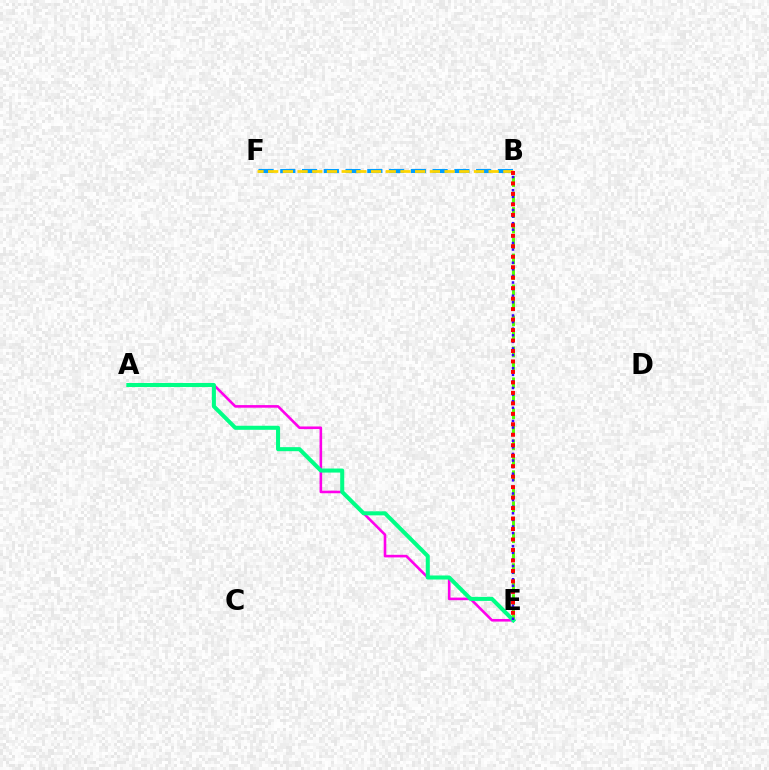{('A', 'E'): [{'color': '#ff00ed', 'line_style': 'solid', 'thickness': 1.88}, {'color': '#00ff86', 'line_style': 'solid', 'thickness': 2.91}], ('B', 'E'): [{'color': '#4fff00', 'line_style': 'dashed', 'thickness': 2.1}, {'color': '#3700ff', 'line_style': 'dotted', 'thickness': 1.79}, {'color': '#ff0000', 'line_style': 'dotted', 'thickness': 2.85}], ('B', 'F'): [{'color': '#009eff', 'line_style': 'dashed', 'thickness': 2.96}, {'color': '#ffd500', 'line_style': 'dashed', 'thickness': 2.0}]}